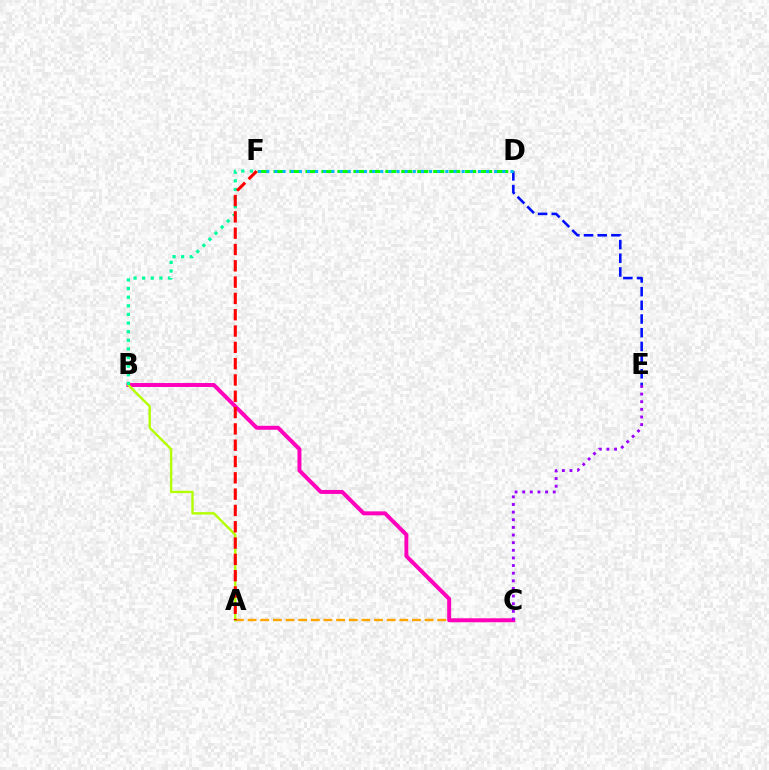{('D', 'E'): [{'color': '#0010ff', 'line_style': 'dashed', 'thickness': 1.86}], ('D', 'F'): [{'color': '#08ff00', 'line_style': 'dashed', 'thickness': 2.17}, {'color': '#00b5ff', 'line_style': 'dotted', 'thickness': 2.21}], ('A', 'C'): [{'color': '#ffa500', 'line_style': 'dashed', 'thickness': 1.72}], ('B', 'C'): [{'color': '#ff00bd', 'line_style': 'solid', 'thickness': 2.84}], ('C', 'E'): [{'color': '#9b00ff', 'line_style': 'dotted', 'thickness': 2.07}], ('A', 'B'): [{'color': '#b3ff00', 'line_style': 'solid', 'thickness': 1.71}], ('B', 'F'): [{'color': '#00ff9d', 'line_style': 'dotted', 'thickness': 2.34}], ('A', 'F'): [{'color': '#ff0000', 'line_style': 'dashed', 'thickness': 2.22}]}